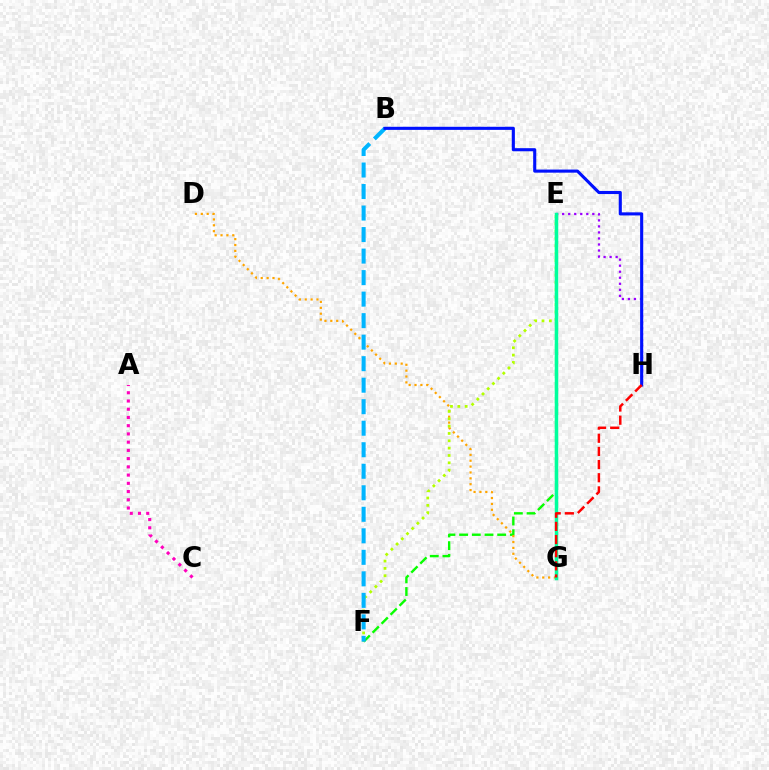{('A', 'C'): [{'color': '#ff00bd', 'line_style': 'dotted', 'thickness': 2.24}], ('E', 'F'): [{'color': '#08ff00', 'line_style': 'dashed', 'thickness': 1.72}, {'color': '#b3ff00', 'line_style': 'dotted', 'thickness': 1.99}], ('D', 'G'): [{'color': '#ffa500', 'line_style': 'dotted', 'thickness': 1.6}], ('E', 'H'): [{'color': '#9b00ff', 'line_style': 'dotted', 'thickness': 1.64}], ('E', 'G'): [{'color': '#00ff9d', 'line_style': 'solid', 'thickness': 2.52}], ('B', 'F'): [{'color': '#00b5ff', 'line_style': 'dashed', 'thickness': 2.92}], ('B', 'H'): [{'color': '#0010ff', 'line_style': 'solid', 'thickness': 2.23}], ('G', 'H'): [{'color': '#ff0000', 'line_style': 'dashed', 'thickness': 1.79}]}